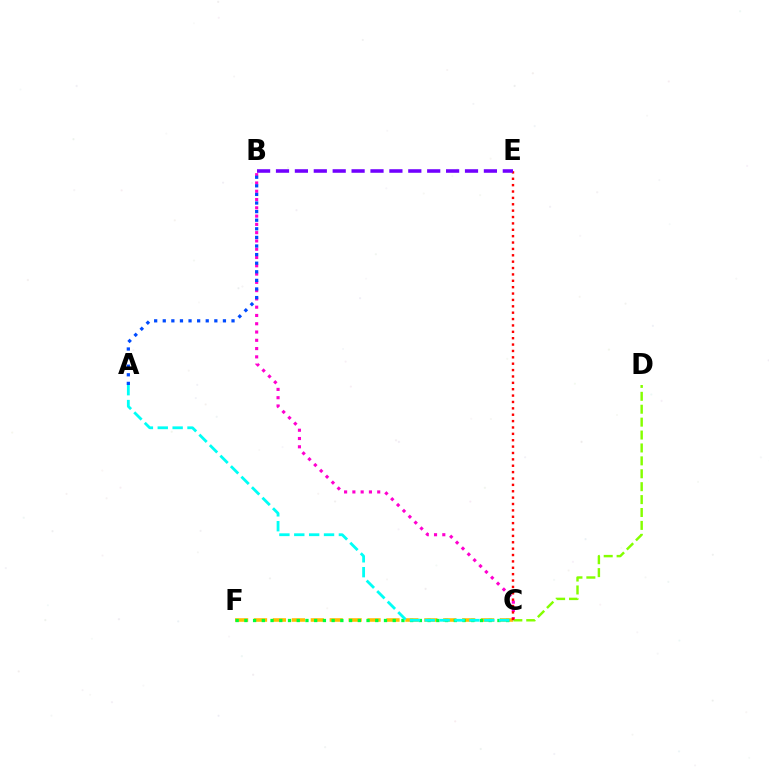{('C', 'F'): [{'color': '#ffbd00', 'line_style': 'dashed', 'thickness': 2.57}, {'color': '#00ff39', 'line_style': 'dotted', 'thickness': 2.37}], ('B', 'C'): [{'color': '#ff00cf', 'line_style': 'dotted', 'thickness': 2.25}], ('C', 'D'): [{'color': '#84ff00', 'line_style': 'dashed', 'thickness': 1.75}], ('C', 'E'): [{'color': '#ff0000', 'line_style': 'dotted', 'thickness': 1.73}], ('A', 'B'): [{'color': '#004bff', 'line_style': 'dotted', 'thickness': 2.34}], ('B', 'E'): [{'color': '#7200ff', 'line_style': 'dashed', 'thickness': 2.57}], ('A', 'C'): [{'color': '#00fff6', 'line_style': 'dashed', 'thickness': 2.02}]}